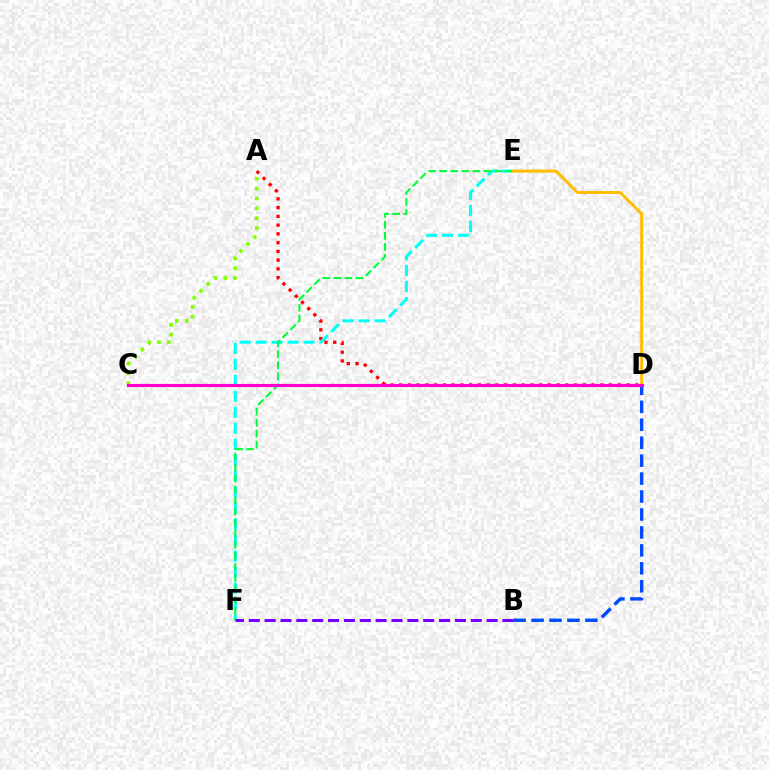{('B', 'D'): [{'color': '#004bff', 'line_style': 'dashed', 'thickness': 2.44}], ('A', 'D'): [{'color': '#ff0000', 'line_style': 'dotted', 'thickness': 2.38}], ('E', 'F'): [{'color': '#00fff6', 'line_style': 'dashed', 'thickness': 2.17}, {'color': '#00ff39', 'line_style': 'dashed', 'thickness': 1.5}], ('A', 'C'): [{'color': '#84ff00', 'line_style': 'dotted', 'thickness': 2.67}], ('B', 'F'): [{'color': '#7200ff', 'line_style': 'dashed', 'thickness': 2.15}], ('D', 'E'): [{'color': '#ffbd00', 'line_style': 'solid', 'thickness': 2.11}], ('C', 'D'): [{'color': '#ff00cf', 'line_style': 'solid', 'thickness': 2.26}]}